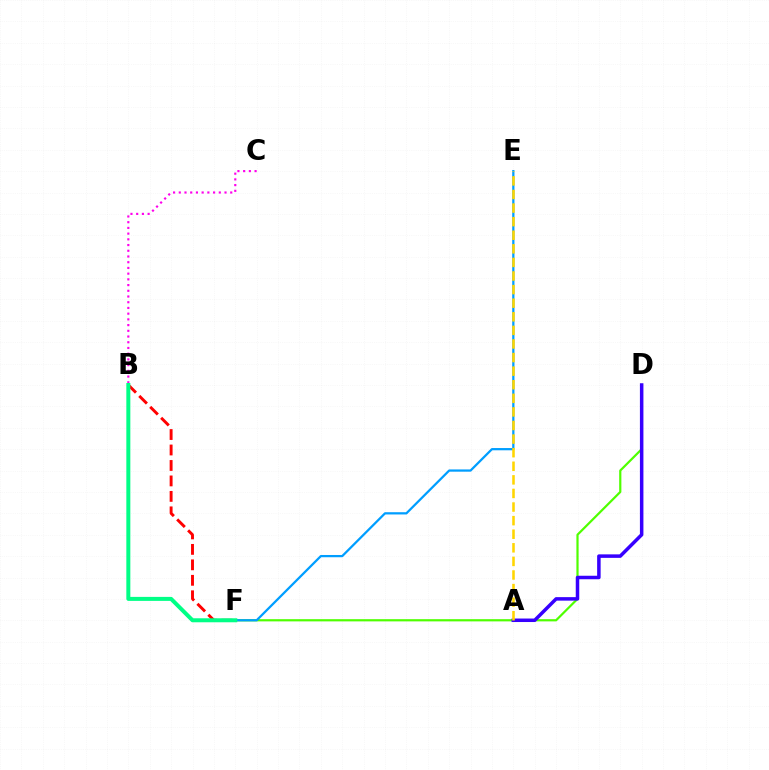{('D', 'F'): [{'color': '#4fff00', 'line_style': 'solid', 'thickness': 1.59}], ('B', 'F'): [{'color': '#ff0000', 'line_style': 'dashed', 'thickness': 2.1}, {'color': '#00ff86', 'line_style': 'solid', 'thickness': 2.88}], ('B', 'C'): [{'color': '#ff00ed', 'line_style': 'dotted', 'thickness': 1.55}], ('E', 'F'): [{'color': '#009eff', 'line_style': 'solid', 'thickness': 1.62}], ('A', 'D'): [{'color': '#3700ff', 'line_style': 'solid', 'thickness': 2.52}], ('A', 'E'): [{'color': '#ffd500', 'line_style': 'dashed', 'thickness': 1.85}]}